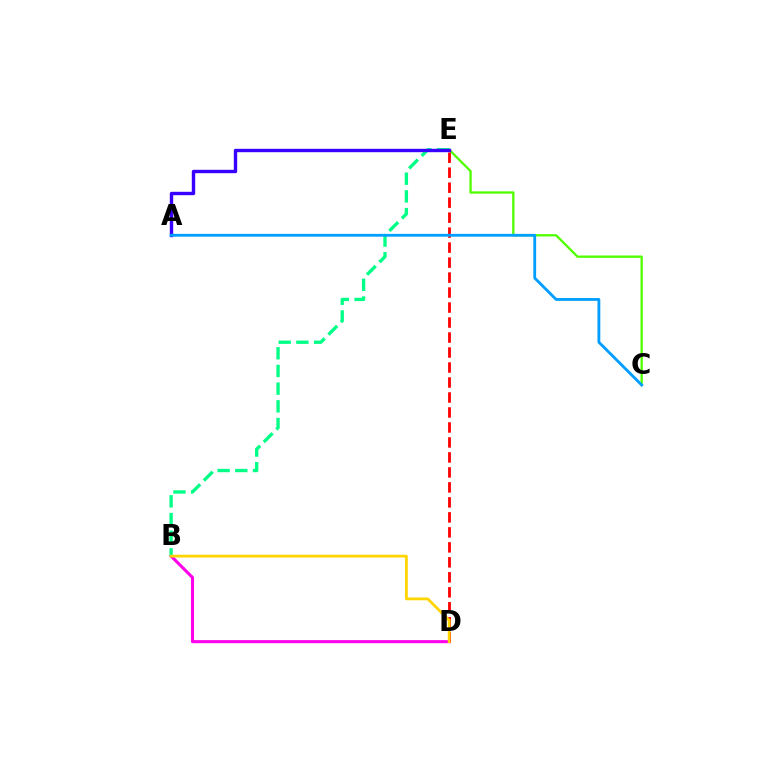{('C', 'E'): [{'color': '#4fff00', 'line_style': 'solid', 'thickness': 1.66}], ('B', 'D'): [{'color': '#ff00ed', 'line_style': 'solid', 'thickness': 2.21}, {'color': '#ffd500', 'line_style': 'solid', 'thickness': 2.01}], ('B', 'E'): [{'color': '#00ff86', 'line_style': 'dashed', 'thickness': 2.4}], ('D', 'E'): [{'color': '#ff0000', 'line_style': 'dashed', 'thickness': 2.04}], ('A', 'E'): [{'color': '#3700ff', 'line_style': 'solid', 'thickness': 2.44}], ('A', 'C'): [{'color': '#009eff', 'line_style': 'solid', 'thickness': 2.03}]}